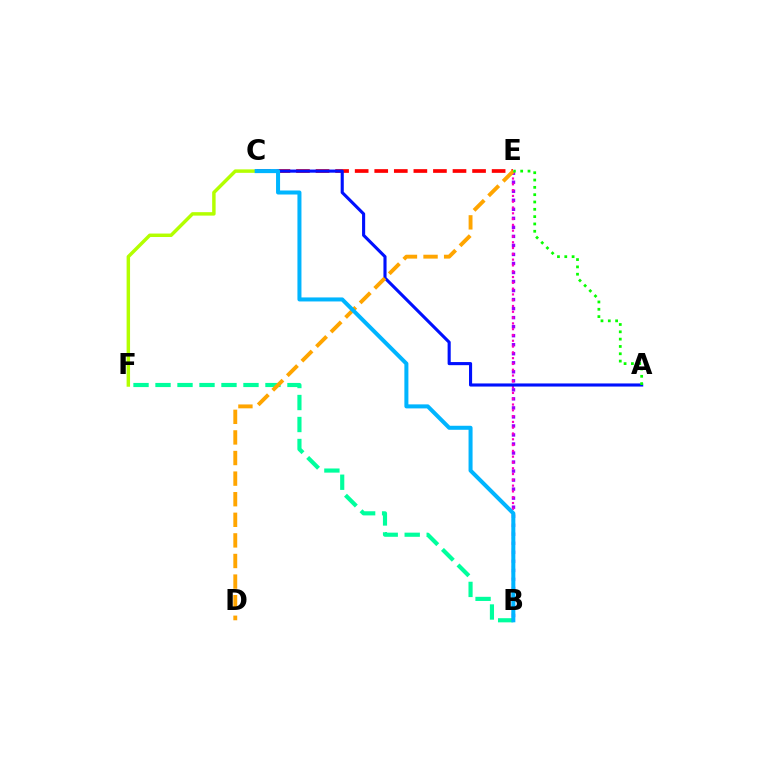{('C', 'F'): [{'color': '#b3ff00', 'line_style': 'solid', 'thickness': 2.49}], ('B', 'E'): [{'color': '#9b00ff', 'line_style': 'dotted', 'thickness': 2.45}, {'color': '#ff00bd', 'line_style': 'dotted', 'thickness': 1.57}], ('B', 'F'): [{'color': '#00ff9d', 'line_style': 'dashed', 'thickness': 2.99}], ('C', 'E'): [{'color': '#ff0000', 'line_style': 'dashed', 'thickness': 2.66}], ('A', 'C'): [{'color': '#0010ff', 'line_style': 'solid', 'thickness': 2.24}], ('D', 'E'): [{'color': '#ffa500', 'line_style': 'dashed', 'thickness': 2.8}], ('B', 'C'): [{'color': '#00b5ff', 'line_style': 'solid', 'thickness': 2.9}], ('A', 'E'): [{'color': '#08ff00', 'line_style': 'dotted', 'thickness': 1.99}]}